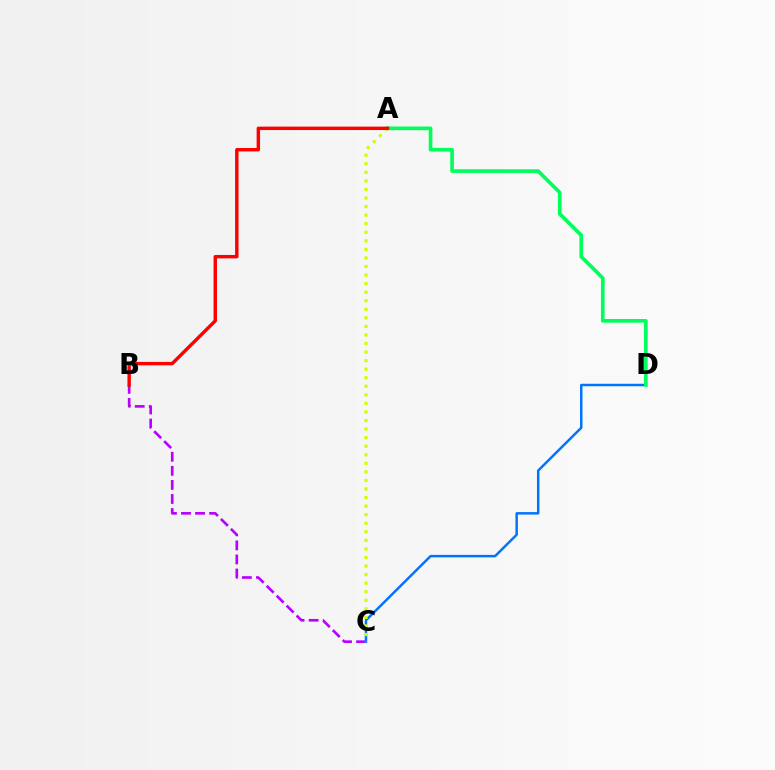{('B', 'C'): [{'color': '#b900ff', 'line_style': 'dashed', 'thickness': 1.91}], ('C', 'D'): [{'color': '#0074ff', 'line_style': 'solid', 'thickness': 1.78}], ('A', 'D'): [{'color': '#00ff5c', 'line_style': 'solid', 'thickness': 2.64}], ('A', 'C'): [{'color': '#d1ff00', 'line_style': 'dotted', 'thickness': 2.33}], ('A', 'B'): [{'color': '#ff0000', 'line_style': 'solid', 'thickness': 2.47}]}